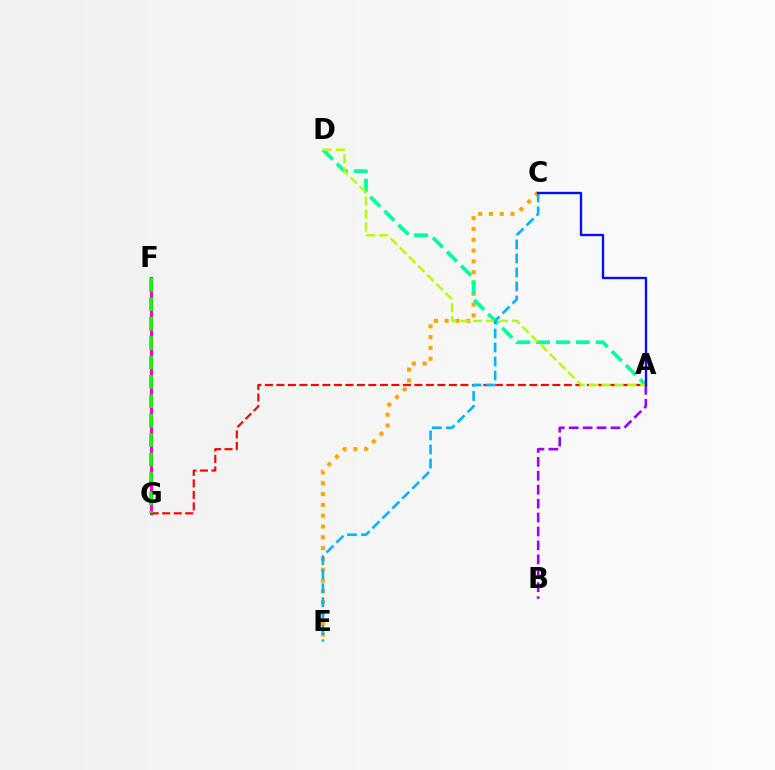{('F', 'G'): [{'color': '#ff00bd', 'line_style': 'solid', 'thickness': 2.24}, {'color': '#08ff00', 'line_style': 'dashed', 'thickness': 2.64}], ('A', 'G'): [{'color': '#ff0000', 'line_style': 'dashed', 'thickness': 1.56}], ('C', 'E'): [{'color': '#ffa500', 'line_style': 'dotted', 'thickness': 2.94}, {'color': '#00b5ff', 'line_style': 'dashed', 'thickness': 1.9}], ('A', 'B'): [{'color': '#9b00ff', 'line_style': 'dashed', 'thickness': 1.89}], ('A', 'D'): [{'color': '#00ff9d', 'line_style': 'dashed', 'thickness': 2.7}, {'color': '#b3ff00', 'line_style': 'dashed', 'thickness': 1.75}], ('A', 'C'): [{'color': '#0010ff', 'line_style': 'solid', 'thickness': 1.7}]}